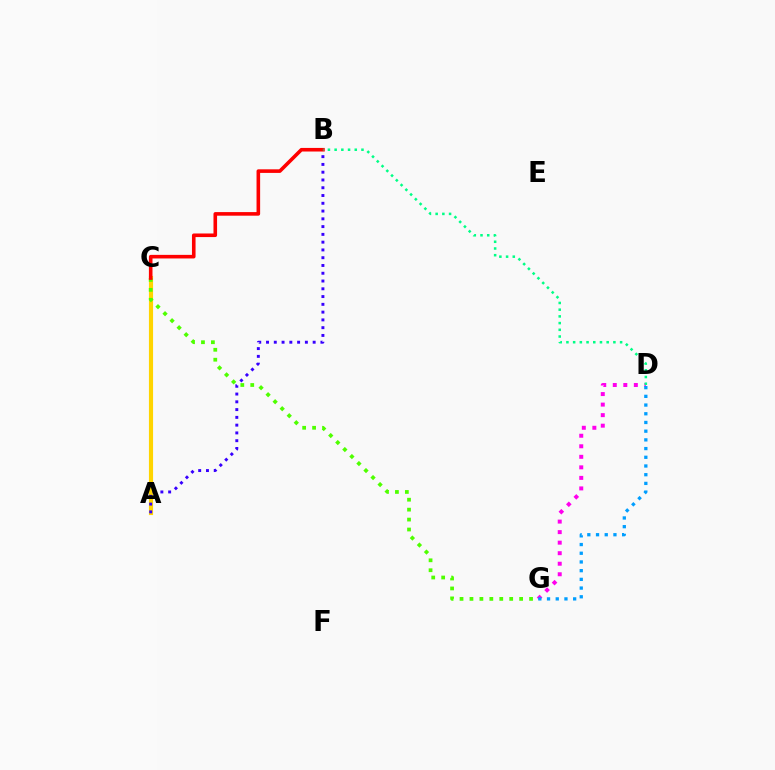{('A', 'C'): [{'color': '#ffd500', 'line_style': 'solid', 'thickness': 2.99}], ('D', 'G'): [{'color': '#ff00ed', 'line_style': 'dotted', 'thickness': 2.86}, {'color': '#009eff', 'line_style': 'dotted', 'thickness': 2.37}], ('C', 'G'): [{'color': '#4fff00', 'line_style': 'dotted', 'thickness': 2.7}], ('A', 'B'): [{'color': '#3700ff', 'line_style': 'dotted', 'thickness': 2.11}], ('B', 'C'): [{'color': '#ff0000', 'line_style': 'solid', 'thickness': 2.59}], ('B', 'D'): [{'color': '#00ff86', 'line_style': 'dotted', 'thickness': 1.82}]}